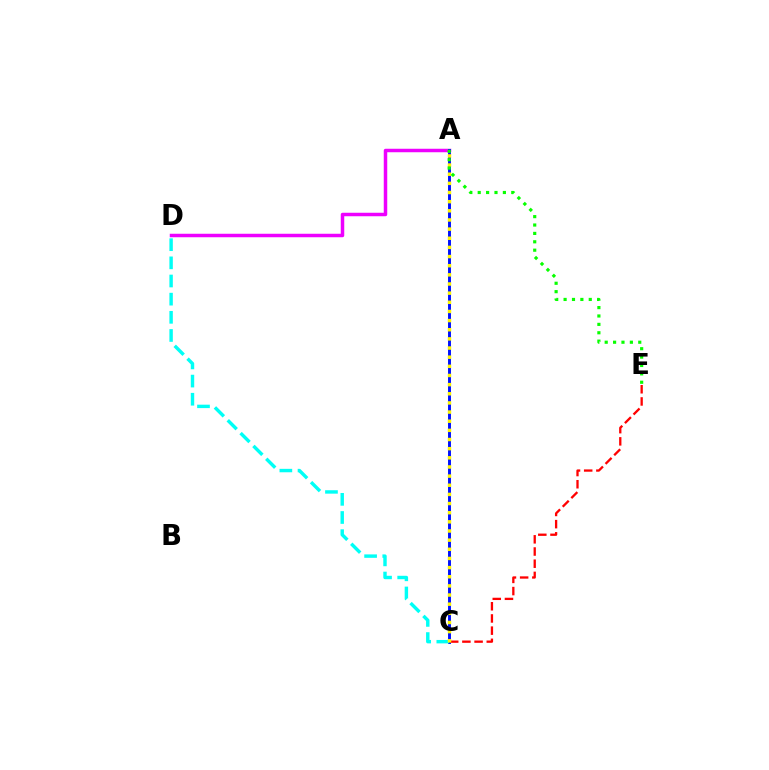{('A', 'D'): [{'color': '#ee00ff', 'line_style': 'solid', 'thickness': 2.51}], ('A', 'C'): [{'color': '#0010ff', 'line_style': 'solid', 'thickness': 2.11}, {'color': '#fcf500', 'line_style': 'dotted', 'thickness': 2.49}], ('C', 'E'): [{'color': '#ff0000', 'line_style': 'dashed', 'thickness': 1.66}], ('C', 'D'): [{'color': '#00fff6', 'line_style': 'dashed', 'thickness': 2.47}], ('A', 'E'): [{'color': '#08ff00', 'line_style': 'dotted', 'thickness': 2.28}]}